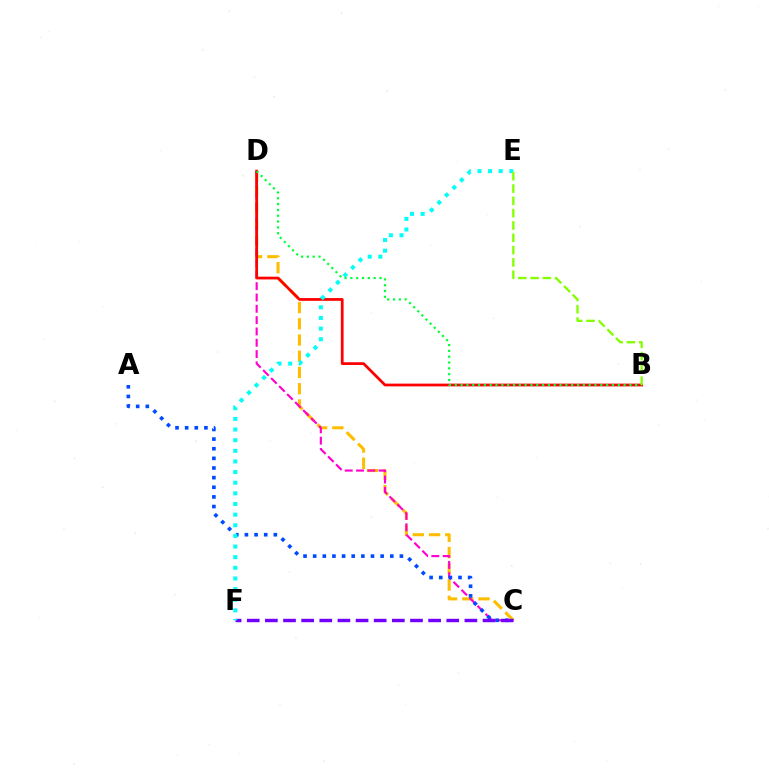{('C', 'D'): [{'color': '#ffbd00', 'line_style': 'dashed', 'thickness': 2.21}, {'color': '#ff00cf', 'line_style': 'dashed', 'thickness': 1.54}], ('A', 'C'): [{'color': '#004bff', 'line_style': 'dotted', 'thickness': 2.62}], ('B', 'D'): [{'color': '#ff0000', 'line_style': 'solid', 'thickness': 1.98}, {'color': '#00ff39', 'line_style': 'dotted', 'thickness': 1.58}], ('C', 'F'): [{'color': '#7200ff', 'line_style': 'dashed', 'thickness': 2.46}], ('E', 'F'): [{'color': '#00fff6', 'line_style': 'dotted', 'thickness': 2.89}], ('B', 'E'): [{'color': '#84ff00', 'line_style': 'dashed', 'thickness': 1.67}]}